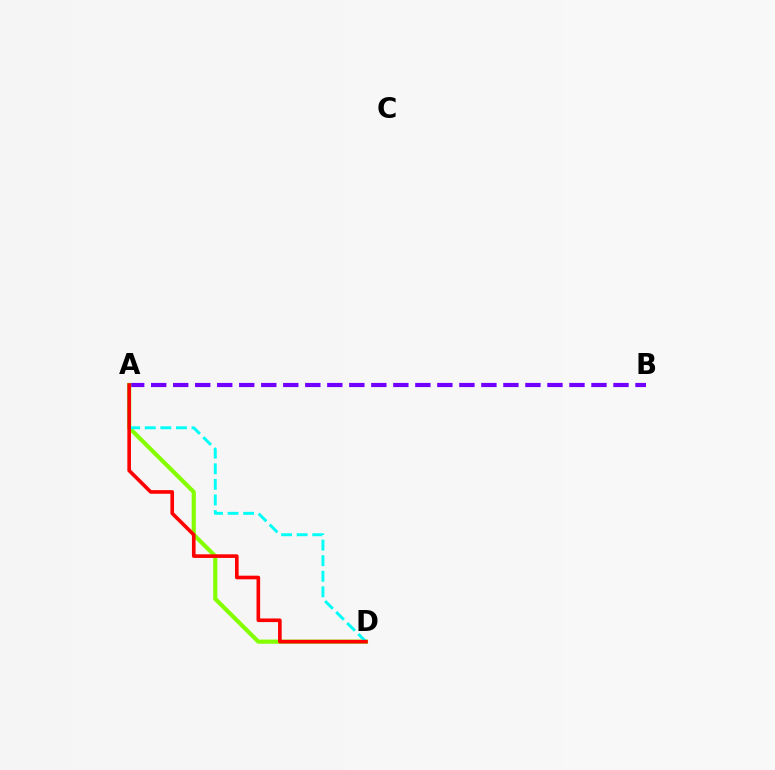{('A', 'B'): [{'color': '#7200ff', 'line_style': 'dashed', 'thickness': 2.99}], ('A', 'D'): [{'color': '#84ff00', 'line_style': 'solid', 'thickness': 2.98}, {'color': '#00fff6', 'line_style': 'dashed', 'thickness': 2.12}, {'color': '#ff0000', 'line_style': 'solid', 'thickness': 2.61}]}